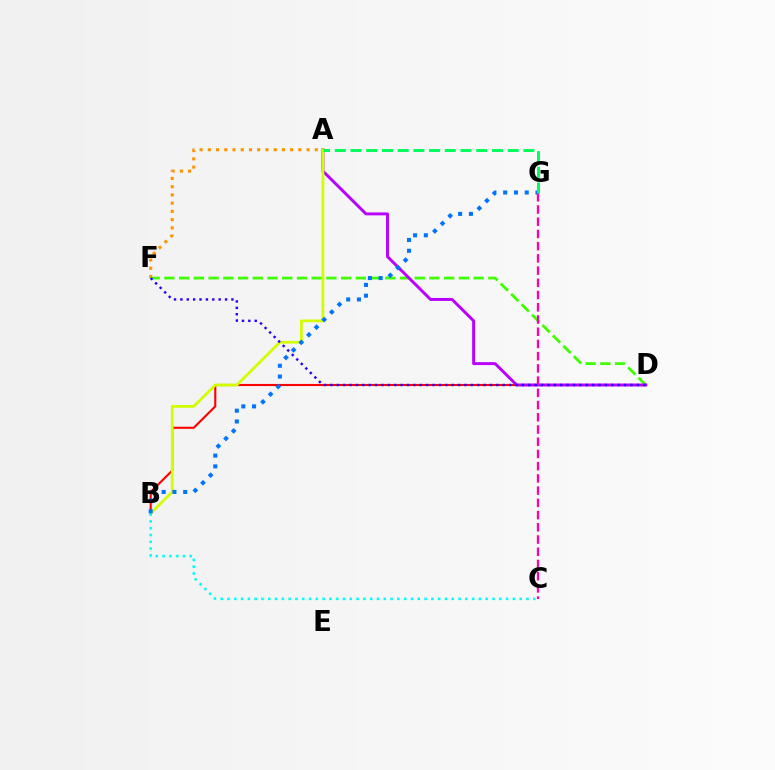{('B', 'D'): [{'color': '#ff0000', 'line_style': 'solid', 'thickness': 1.52}], ('A', 'F'): [{'color': '#ff9400', 'line_style': 'dotted', 'thickness': 2.24}], ('D', 'F'): [{'color': '#3dff00', 'line_style': 'dashed', 'thickness': 2.0}, {'color': '#2500ff', 'line_style': 'dotted', 'thickness': 1.73}], ('A', 'D'): [{'color': '#b900ff', 'line_style': 'solid', 'thickness': 2.12}], ('A', 'B'): [{'color': '#d1ff00', 'line_style': 'solid', 'thickness': 1.99}], ('B', 'C'): [{'color': '#00fff6', 'line_style': 'dotted', 'thickness': 1.85}], ('B', 'G'): [{'color': '#0074ff', 'line_style': 'dotted', 'thickness': 2.93}], ('C', 'G'): [{'color': '#ff00ac', 'line_style': 'dashed', 'thickness': 1.66}], ('A', 'G'): [{'color': '#00ff5c', 'line_style': 'dashed', 'thickness': 2.13}]}